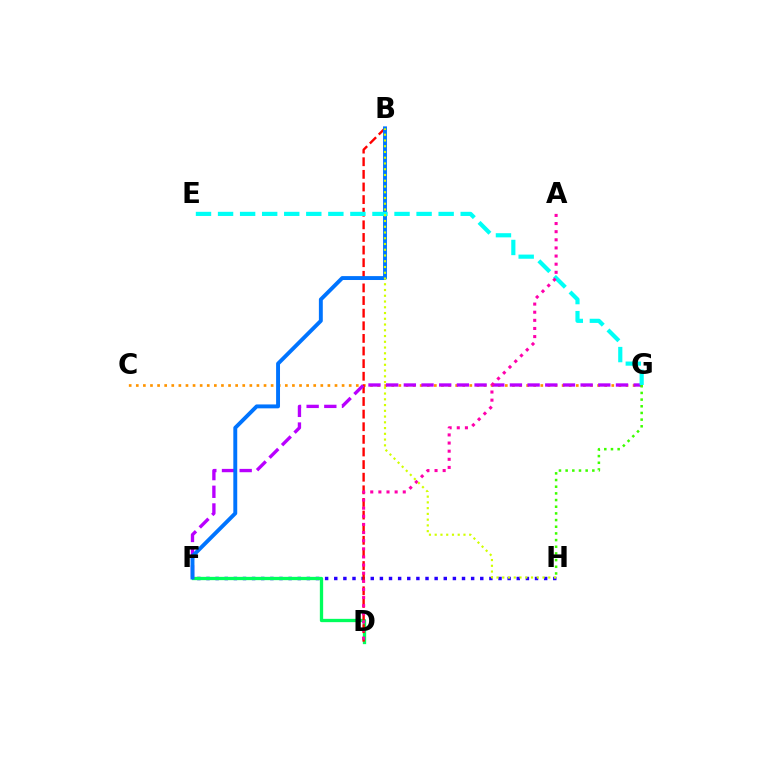{('F', 'H'): [{'color': '#2500ff', 'line_style': 'dotted', 'thickness': 2.48}], ('D', 'F'): [{'color': '#00ff5c', 'line_style': 'solid', 'thickness': 2.38}], ('C', 'G'): [{'color': '#ff9400', 'line_style': 'dotted', 'thickness': 1.93}], ('B', 'D'): [{'color': '#ff0000', 'line_style': 'dashed', 'thickness': 1.71}], ('F', 'G'): [{'color': '#b900ff', 'line_style': 'dashed', 'thickness': 2.4}], ('B', 'F'): [{'color': '#0074ff', 'line_style': 'solid', 'thickness': 2.81}], ('E', 'G'): [{'color': '#00fff6', 'line_style': 'dashed', 'thickness': 3.0}], ('G', 'H'): [{'color': '#3dff00', 'line_style': 'dotted', 'thickness': 1.81}], ('A', 'D'): [{'color': '#ff00ac', 'line_style': 'dotted', 'thickness': 2.21}], ('B', 'H'): [{'color': '#d1ff00', 'line_style': 'dotted', 'thickness': 1.56}]}